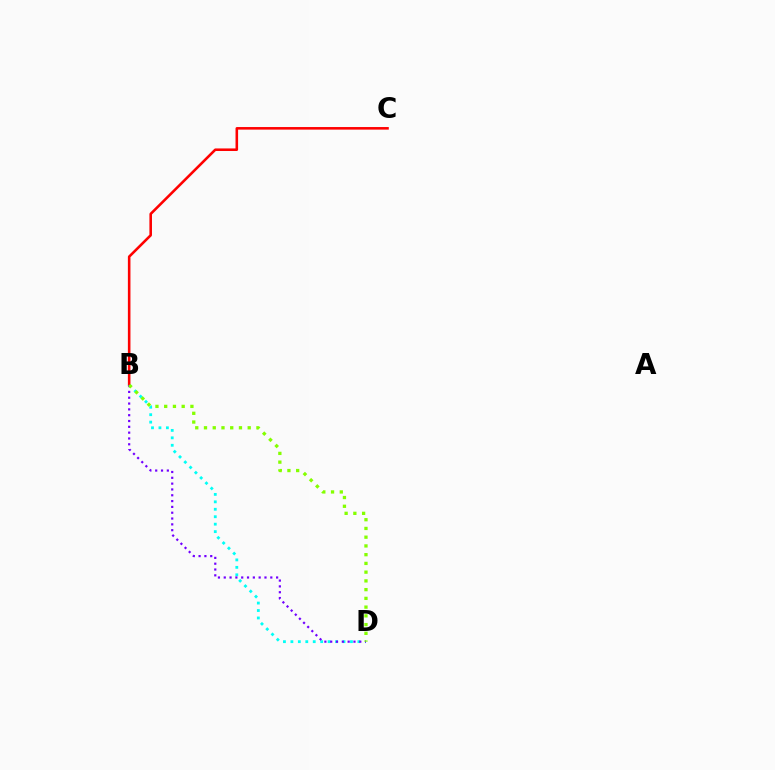{('B', 'D'): [{'color': '#00fff6', 'line_style': 'dotted', 'thickness': 2.02}, {'color': '#7200ff', 'line_style': 'dotted', 'thickness': 1.58}, {'color': '#84ff00', 'line_style': 'dotted', 'thickness': 2.37}], ('B', 'C'): [{'color': '#ff0000', 'line_style': 'solid', 'thickness': 1.85}]}